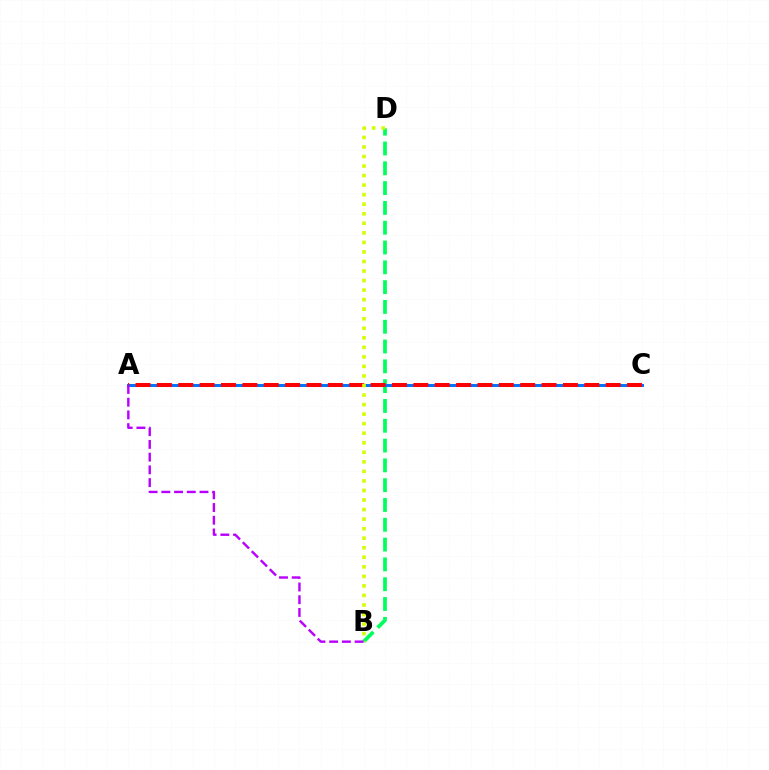{('B', 'D'): [{'color': '#00ff5c', 'line_style': 'dashed', 'thickness': 2.69}, {'color': '#d1ff00', 'line_style': 'dotted', 'thickness': 2.59}], ('A', 'C'): [{'color': '#0074ff', 'line_style': 'solid', 'thickness': 2.15}, {'color': '#ff0000', 'line_style': 'dashed', 'thickness': 2.9}], ('A', 'B'): [{'color': '#b900ff', 'line_style': 'dashed', 'thickness': 1.73}]}